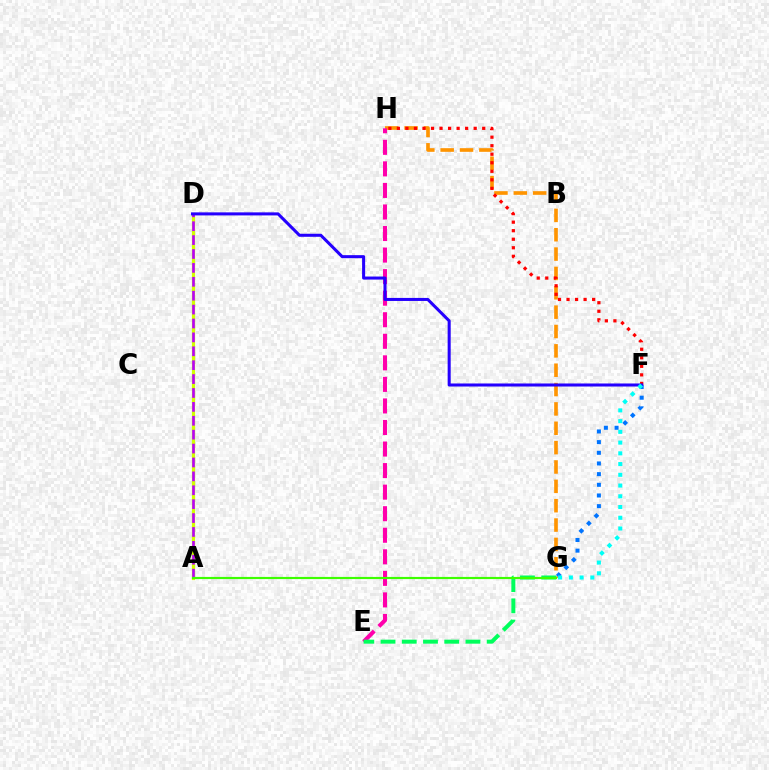{('G', 'H'): [{'color': '#ff9400', 'line_style': 'dashed', 'thickness': 2.63}], ('F', 'G'): [{'color': '#0074ff', 'line_style': 'dotted', 'thickness': 2.9}, {'color': '#00fff6', 'line_style': 'dotted', 'thickness': 2.92}], ('E', 'H'): [{'color': '#ff00ac', 'line_style': 'dashed', 'thickness': 2.93}], ('A', 'D'): [{'color': '#d1ff00', 'line_style': 'solid', 'thickness': 2.33}, {'color': '#b900ff', 'line_style': 'dashed', 'thickness': 1.89}], ('F', 'H'): [{'color': '#ff0000', 'line_style': 'dotted', 'thickness': 2.32}], ('D', 'F'): [{'color': '#2500ff', 'line_style': 'solid', 'thickness': 2.19}], ('E', 'G'): [{'color': '#00ff5c', 'line_style': 'dashed', 'thickness': 2.88}], ('A', 'G'): [{'color': '#3dff00', 'line_style': 'solid', 'thickness': 1.56}]}